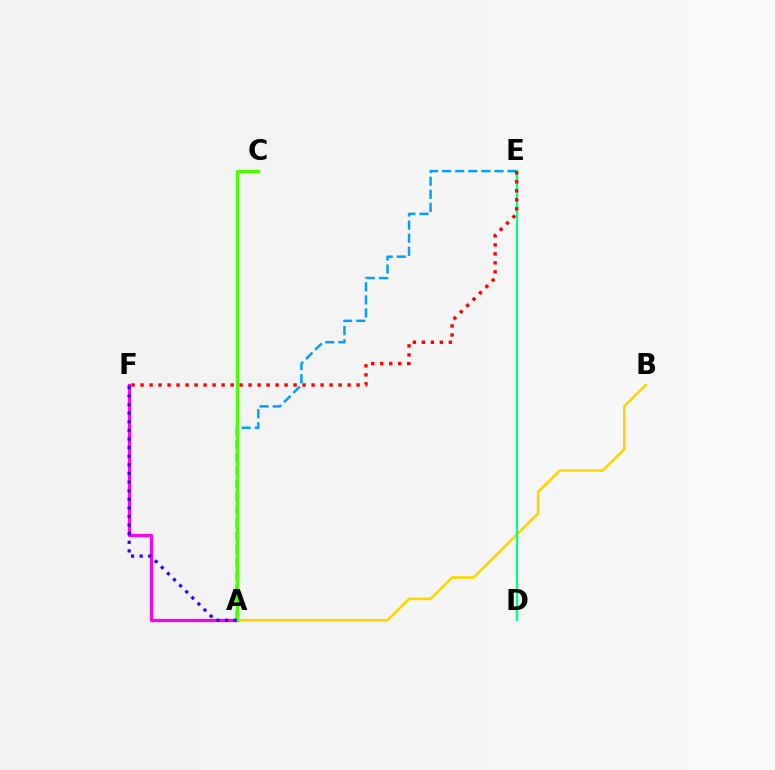{('A', 'B'): [{'color': '#ffd500', 'line_style': 'solid', 'thickness': 1.88}], ('A', 'E'): [{'color': '#009eff', 'line_style': 'dashed', 'thickness': 1.78}], ('A', 'F'): [{'color': '#ff00ed', 'line_style': 'solid', 'thickness': 2.33}, {'color': '#3700ff', 'line_style': 'dotted', 'thickness': 2.34}], ('D', 'E'): [{'color': '#00ff86', 'line_style': 'solid', 'thickness': 1.64}], ('E', 'F'): [{'color': '#ff0000', 'line_style': 'dotted', 'thickness': 2.45}], ('A', 'C'): [{'color': '#4fff00', 'line_style': 'solid', 'thickness': 2.44}]}